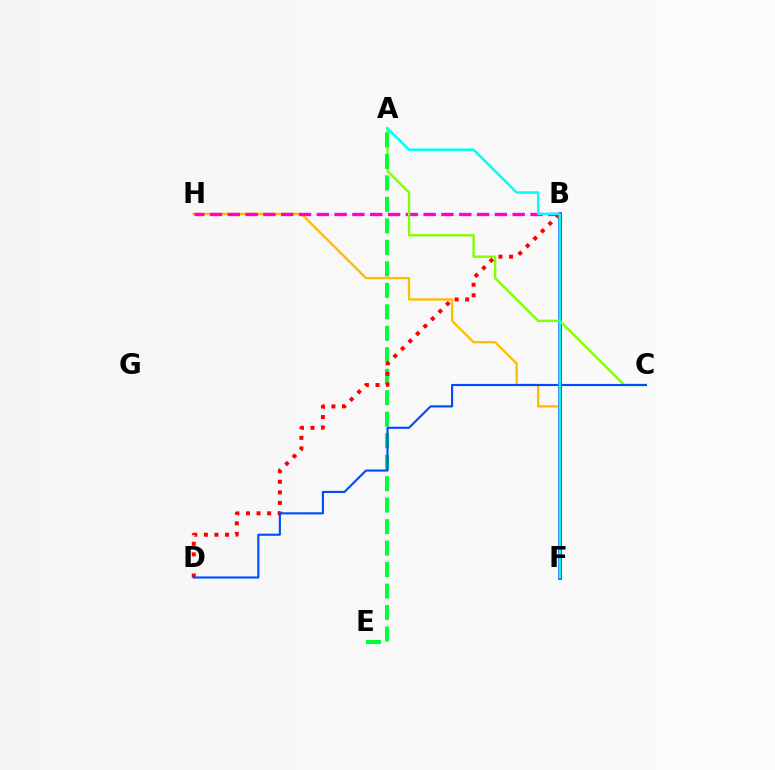{('F', 'H'): [{'color': '#ffbd00', 'line_style': 'solid', 'thickness': 1.68}], ('B', 'F'): [{'color': '#7200ff', 'line_style': 'solid', 'thickness': 2.68}], ('B', 'H'): [{'color': '#ff00cf', 'line_style': 'dashed', 'thickness': 2.42}], ('A', 'C'): [{'color': '#84ff00', 'line_style': 'solid', 'thickness': 1.71}], ('A', 'E'): [{'color': '#00ff39', 'line_style': 'dashed', 'thickness': 2.92}], ('B', 'D'): [{'color': '#ff0000', 'line_style': 'dotted', 'thickness': 2.87}], ('C', 'D'): [{'color': '#004bff', 'line_style': 'solid', 'thickness': 1.54}], ('A', 'F'): [{'color': '#00fff6', 'line_style': 'solid', 'thickness': 1.79}]}